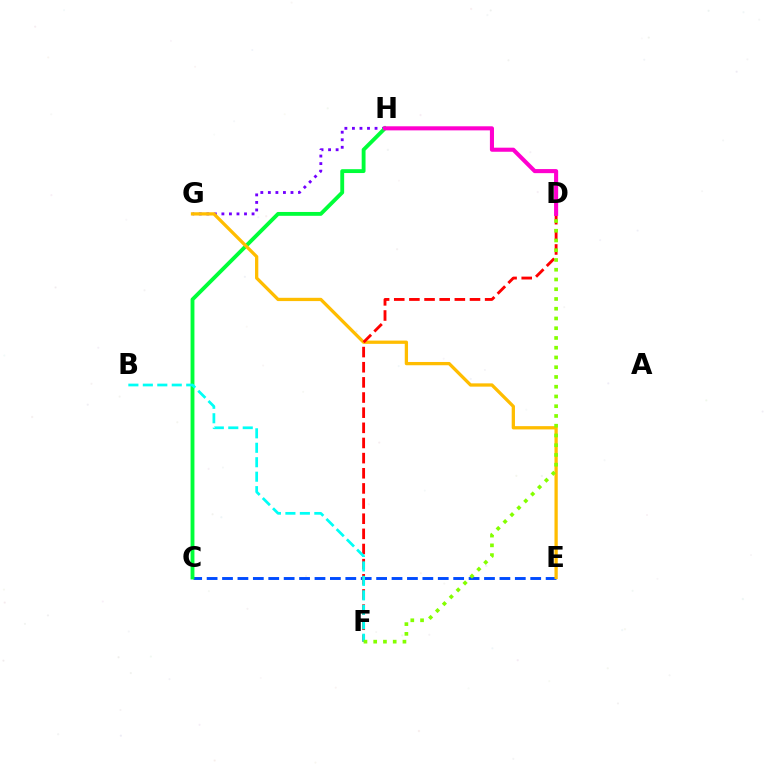{('G', 'H'): [{'color': '#7200ff', 'line_style': 'dotted', 'thickness': 2.05}], ('C', 'E'): [{'color': '#004bff', 'line_style': 'dashed', 'thickness': 2.09}], ('C', 'H'): [{'color': '#00ff39', 'line_style': 'solid', 'thickness': 2.78}], ('E', 'G'): [{'color': '#ffbd00', 'line_style': 'solid', 'thickness': 2.36}], ('D', 'F'): [{'color': '#ff0000', 'line_style': 'dashed', 'thickness': 2.06}, {'color': '#84ff00', 'line_style': 'dotted', 'thickness': 2.65}], ('D', 'H'): [{'color': '#ff00cf', 'line_style': 'solid', 'thickness': 2.94}], ('B', 'F'): [{'color': '#00fff6', 'line_style': 'dashed', 'thickness': 1.96}]}